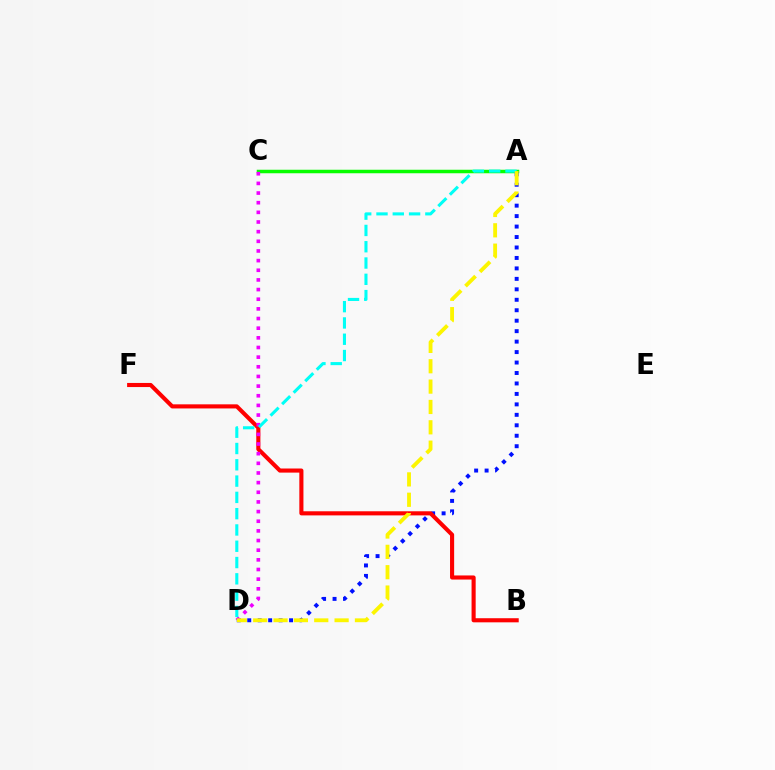{('A', 'C'): [{'color': '#08ff00', 'line_style': 'solid', 'thickness': 2.52}], ('A', 'D'): [{'color': '#0010ff', 'line_style': 'dotted', 'thickness': 2.84}, {'color': '#00fff6', 'line_style': 'dashed', 'thickness': 2.21}, {'color': '#fcf500', 'line_style': 'dashed', 'thickness': 2.76}], ('B', 'F'): [{'color': '#ff0000', 'line_style': 'solid', 'thickness': 2.95}], ('C', 'D'): [{'color': '#ee00ff', 'line_style': 'dotted', 'thickness': 2.62}]}